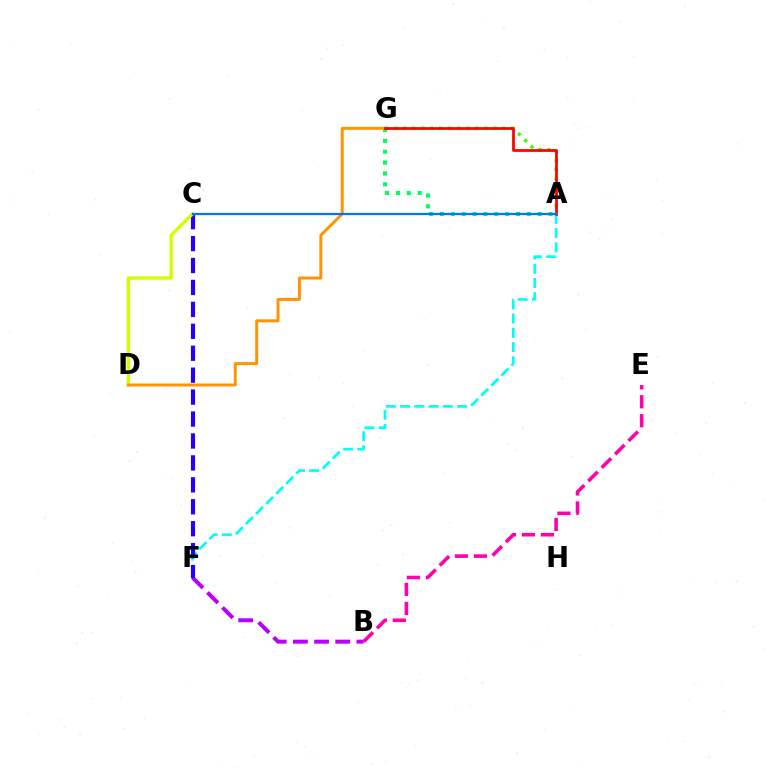{('A', 'F'): [{'color': '#00fff6', 'line_style': 'dashed', 'thickness': 1.94}], ('B', 'F'): [{'color': '#b900ff', 'line_style': 'dashed', 'thickness': 2.88}], ('C', 'F'): [{'color': '#2500ff', 'line_style': 'dashed', 'thickness': 2.98}], ('A', 'G'): [{'color': '#00ff5c', 'line_style': 'dotted', 'thickness': 2.95}, {'color': '#3dff00', 'line_style': 'dotted', 'thickness': 2.45}, {'color': '#ff0000', 'line_style': 'solid', 'thickness': 1.97}], ('C', 'D'): [{'color': '#d1ff00', 'line_style': 'solid', 'thickness': 2.42}], ('D', 'G'): [{'color': '#ff9400', 'line_style': 'solid', 'thickness': 2.14}], ('B', 'E'): [{'color': '#ff00ac', 'line_style': 'dashed', 'thickness': 2.58}], ('A', 'C'): [{'color': '#0074ff', 'line_style': 'solid', 'thickness': 1.63}]}